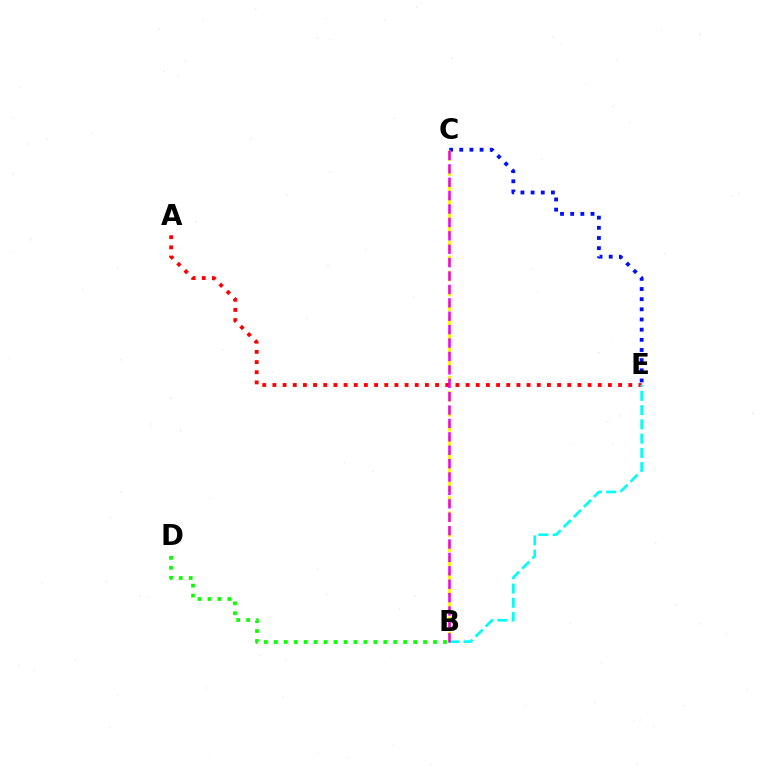{('C', 'E'): [{'color': '#0010ff', 'line_style': 'dotted', 'thickness': 2.76}], ('B', 'C'): [{'color': '#fcf500', 'line_style': 'dashed', 'thickness': 2.04}, {'color': '#ee00ff', 'line_style': 'dashed', 'thickness': 1.82}], ('A', 'E'): [{'color': '#ff0000', 'line_style': 'dotted', 'thickness': 2.76}], ('B', 'E'): [{'color': '#00fff6', 'line_style': 'dashed', 'thickness': 1.94}], ('B', 'D'): [{'color': '#08ff00', 'line_style': 'dotted', 'thickness': 2.7}]}